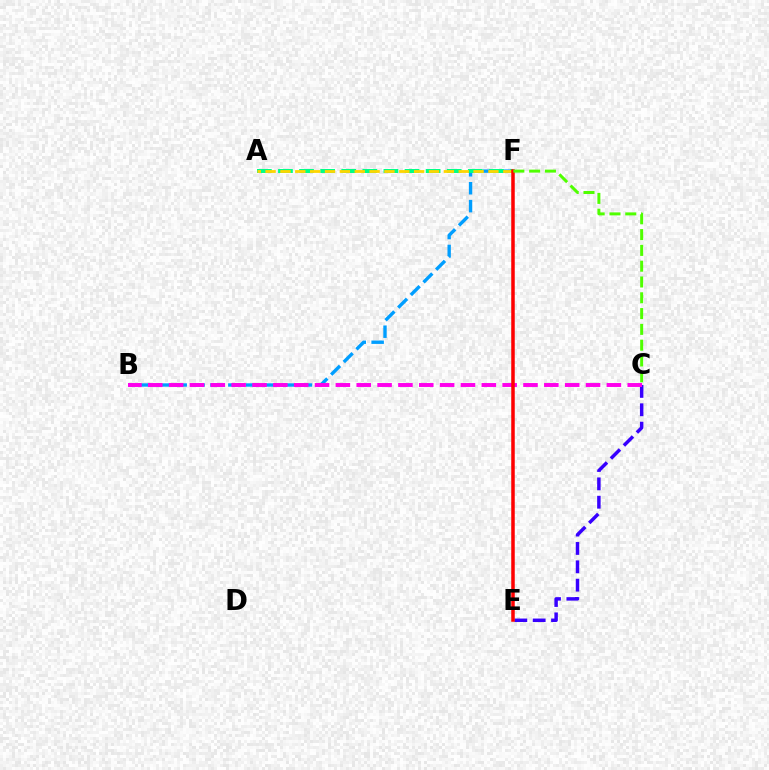{('B', 'F'): [{'color': '#009eff', 'line_style': 'dashed', 'thickness': 2.43}], ('C', 'E'): [{'color': '#3700ff', 'line_style': 'dashed', 'thickness': 2.49}], ('A', 'F'): [{'color': '#00ff86', 'line_style': 'dashed', 'thickness': 2.87}, {'color': '#ffd500', 'line_style': 'dashed', 'thickness': 2.02}], ('B', 'C'): [{'color': '#ff00ed', 'line_style': 'dashed', 'thickness': 2.83}], ('E', 'F'): [{'color': '#ff0000', 'line_style': 'solid', 'thickness': 2.53}], ('C', 'F'): [{'color': '#4fff00', 'line_style': 'dashed', 'thickness': 2.15}]}